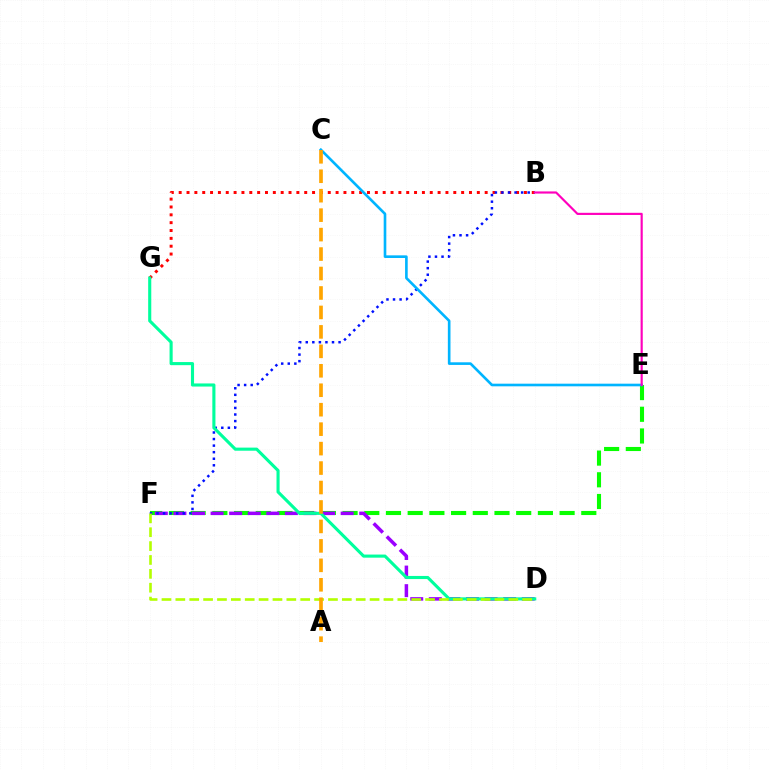{('B', 'G'): [{'color': '#ff0000', 'line_style': 'dotted', 'thickness': 2.13}], ('E', 'F'): [{'color': '#08ff00', 'line_style': 'dashed', 'thickness': 2.95}], ('D', 'F'): [{'color': '#9b00ff', 'line_style': 'dashed', 'thickness': 2.52}, {'color': '#b3ff00', 'line_style': 'dashed', 'thickness': 1.88}], ('B', 'F'): [{'color': '#0010ff', 'line_style': 'dotted', 'thickness': 1.78}], ('C', 'E'): [{'color': '#00b5ff', 'line_style': 'solid', 'thickness': 1.9}], ('D', 'G'): [{'color': '#00ff9d', 'line_style': 'solid', 'thickness': 2.24}], ('B', 'E'): [{'color': '#ff00bd', 'line_style': 'solid', 'thickness': 1.56}], ('A', 'C'): [{'color': '#ffa500', 'line_style': 'dashed', 'thickness': 2.64}]}